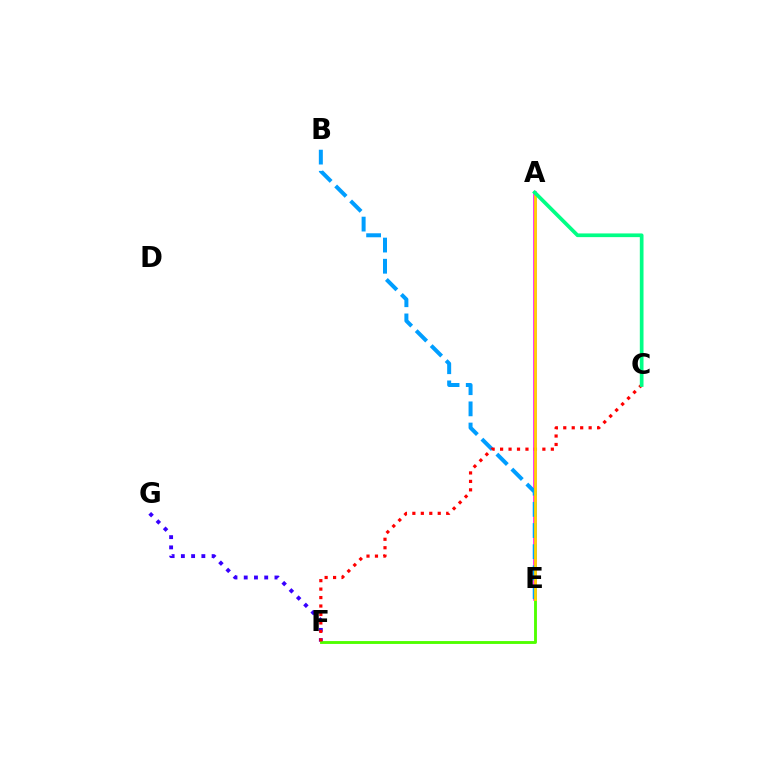{('F', 'G'): [{'color': '#3700ff', 'line_style': 'dotted', 'thickness': 2.78}], ('A', 'E'): [{'color': '#ff00ed', 'line_style': 'solid', 'thickness': 2.52}, {'color': '#ffd500', 'line_style': 'solid', 'thickness': 1.97}], ('E', 'F'): [{'color': '#4fff00', 'line_style': 'solid', 'thickness': 2.07}], ('B', 'E'): [{'color': '#009eff', 'line_style': 'dashed', 'thickness': 2.88}], ('C', 'F'): [{'color': '#ff0000', 'line_style': 'dotted', 'thickness': 2.3}], ('A', 'C'): [{'color': '#00ff86', 'line_style': 'solid', 'thickness': 2.66}]}